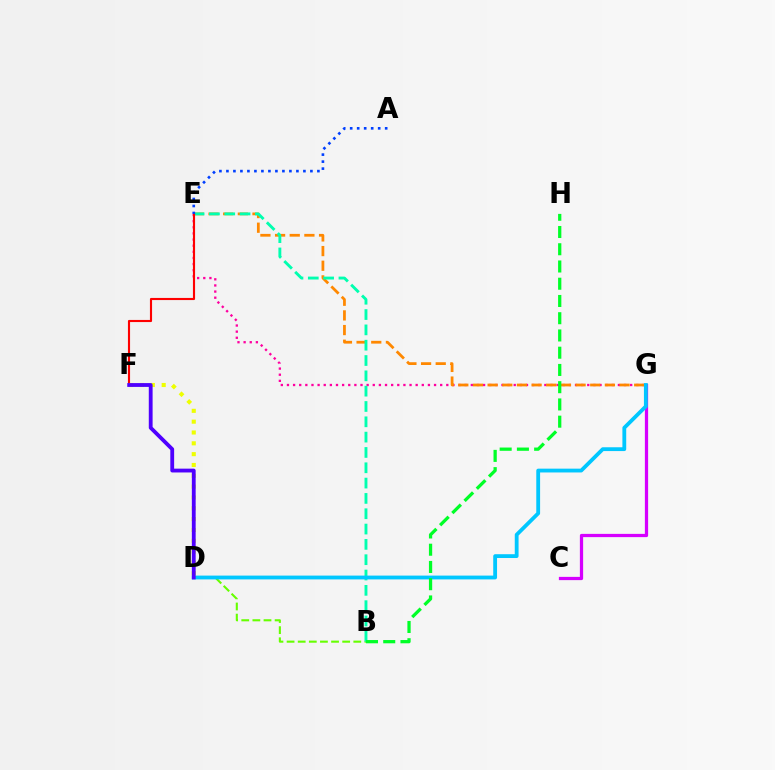{('E', 'G'): [{'color': '#ff00a0', 'line_style': 'dotted', 'thickness': 1.67}, {'color': '#ff8800', 'line_style': 'dashed', 'thickness': 1.99}], ('B', 'D'): [{'color': '#66ff00', 'line_style': 'dashed', 'thickness': 1.51}], ('B', 'E'): [{'color': '#00ffaf', 'line_style': 'dashed', 'thickness': 2.08}], ('C', 'G'): [{'color': '#d600ff', 'line_style': 'solid', 'thickness': 2.34}], ('E', 'F'): [{'color': '#ff0000', 'line_style': 'solid', 'thickness': 1.53}], ('D', 'G'): [{'color': '#00c7ff', 'line_style': 'solid', 'thickness': 2.74}], ('D', 'F'): [{'color': '#eeff00', 'line_style': 'dotted', 'thickness': 2.94}, {'color': '#4f00ff', 'line_style': 'solid', 'thickness': 2.75}], ('A', 'E'): [{'color': '#003fff', 'line_style': 'dotted', 'thickness': 1.9}], ('B', 'H'): [{'color': '#00ff27', 'line_style': 'dashed', 'thickness': 2.34}]}